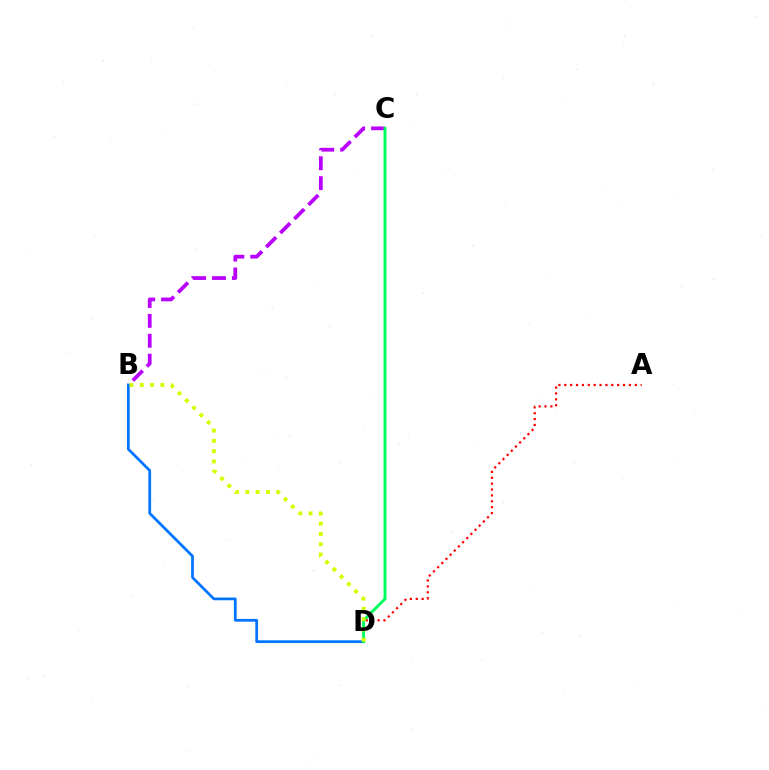{('B', 'C'): [{'color': '#b900ff', 'line_style': 'dashed', 'thickness': 2.7}], ('A', 'D'): [{'color': '#ff0000', 'line_style': 'dotted', 'thickness': 1.6}], ('B', 'D'): [{'color': '#0074ff', 'line_style': 'solid', 'thickness': 1.97}, {'color': '#d1ff00', 'line_style': 'dotted', 'thickness': 2.8}], ('C', 'D'): [{'color': '#00ff5c', 'line_style': 'solid', 'thickness': 2.1}]}